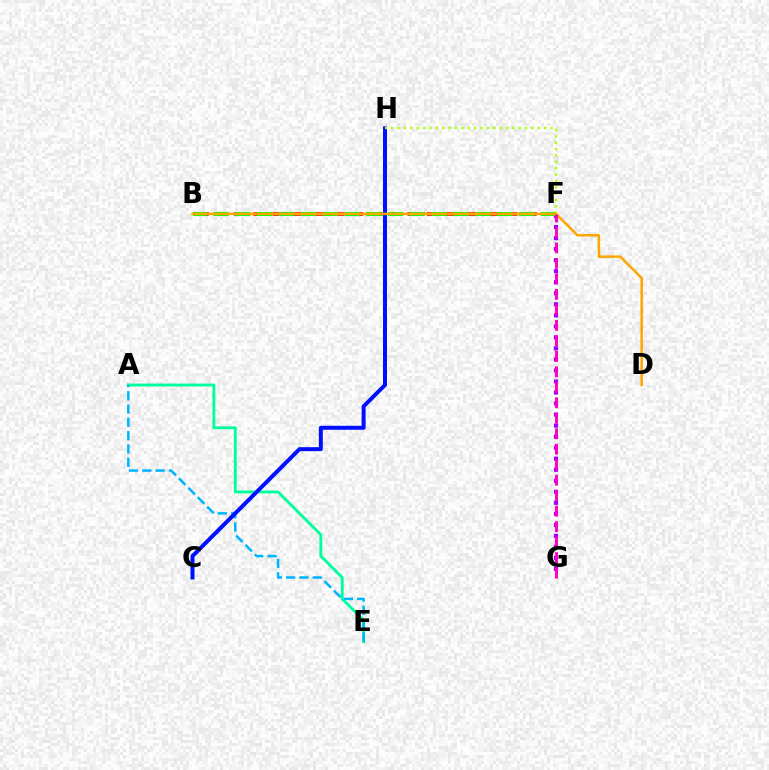{('A', 'E'): [{'color': '#00ff9d', 'line_style': 'solid', 'thickness': 2.07}, {'color': '#00b5ff', 'line_style': 'dashed', 'thickness': 1.81}], ('B', 'F'): [{'color': '#ff0000', 'line_style': 'dashed', 'thickness': 2.62}, {'color': '#08ff00', 'line_style': 'dashed', 'thickness': 2.97}], ('F', 'G'): [{'color': '#9b00ff', 'line_style': 'dotted', 'thickness': 3.0}, {'color': '#ff00bd', 'line_style': 'dashed', 'thickness': 2.1}], ('C', 'H'): [{'color': '#0010ff', 'line_style': 'solid', 'thickness': 2.88}], ('F', 'H'): [{'color': '#b3ff00', 'line_style': 'dotted', 'thickness': 1.73}], ('B', 'D'): [{'color': '#ffa500', 'line_style': 'solid', 'thickness': 1.78}]}